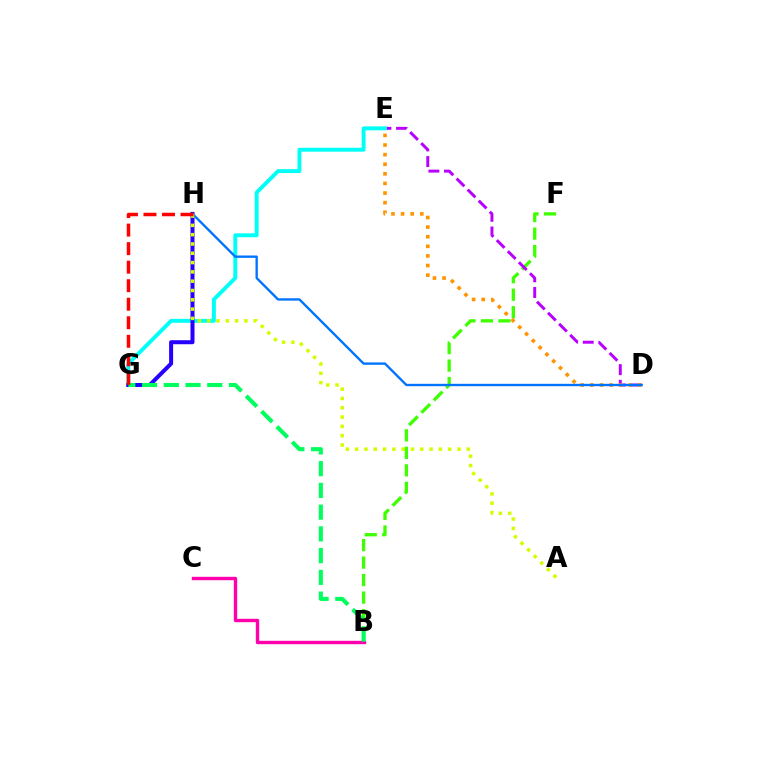{('B', 'F'): [{'color': '#3dff00', 'line_style': 'dashed', 'thickness': 2.38}], ('D', 'E'): [{'color': '#b900ff', 'line_style': 'dashed', 'thickness': 2.13}, {'color': '#ff9400', 'line_style': 'dotted', 'thickness': 2.61}], ('B', 'C'): [{'color': '#ff00ac', 'line_style': 'solid', 'thickness': 2.44}], ('E', 'G'): [{'color': '#00fff6', 'line_style': 'solid', 'thickness': 2.82}], ('G', 'H'): [{'color': '#2500ff', 'line_style': 'solid', 'thickness': 2.88}, {'color': '#ff0000', 'line_style': 'dashed', 'thickness': 2.52}], ('B', 'G'): [{'color': '#00ff5c', 'line_style': 'dashed', 'thickness': 2.95}], ('D', 'H'): [{'color': '#0074ff', 'line_style': 'solid', 'thickness': 1.7}], ('A', 'H'): [{'color': '#d1ff00', 'line_style': 'dotted', 'thickness': 2.53}]}